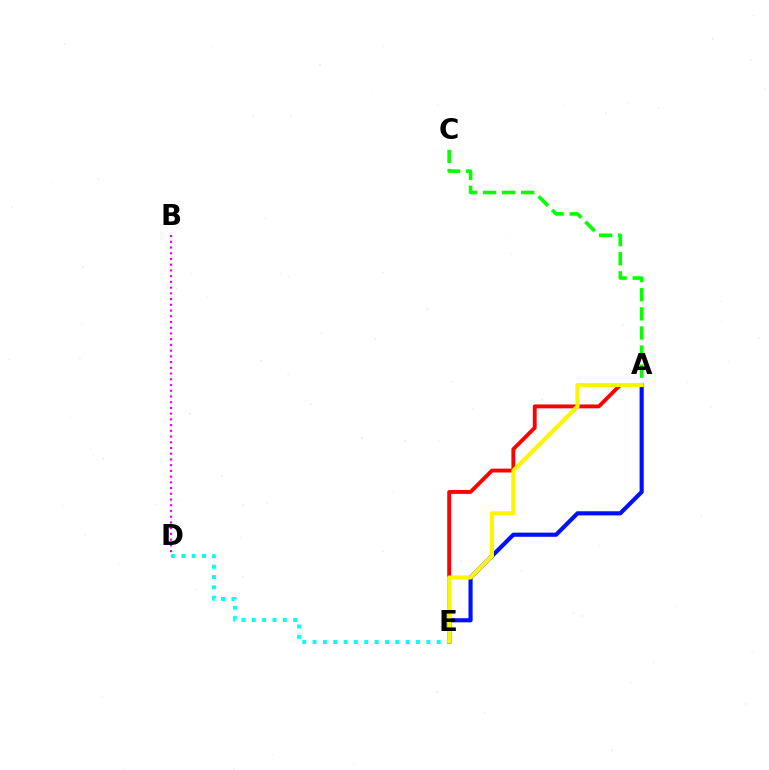{('B', 'D'): [{'color': '#ee00ff', 'line_style': 'dotted', 'thickness': 1.56}], ('A', 'C'): [{'color': '#08ff00', 'line_style': 'dashed', 'thickness': 2.6}], ('A', 'E'): [{'color': '#ff0000', 'line_style': 'solid', 'thickness': 2.79}, {'color': '#0010ff', 'line_style': 'solid', 'thickness': 2.98}, {'color': '#fcf500', 'line_style': 'solid', 'thickness': 2.97}], ('D', 'E'): [{'color': '#00fff6', 'line_style': 'dotted', 'thickness': 2.81}]}